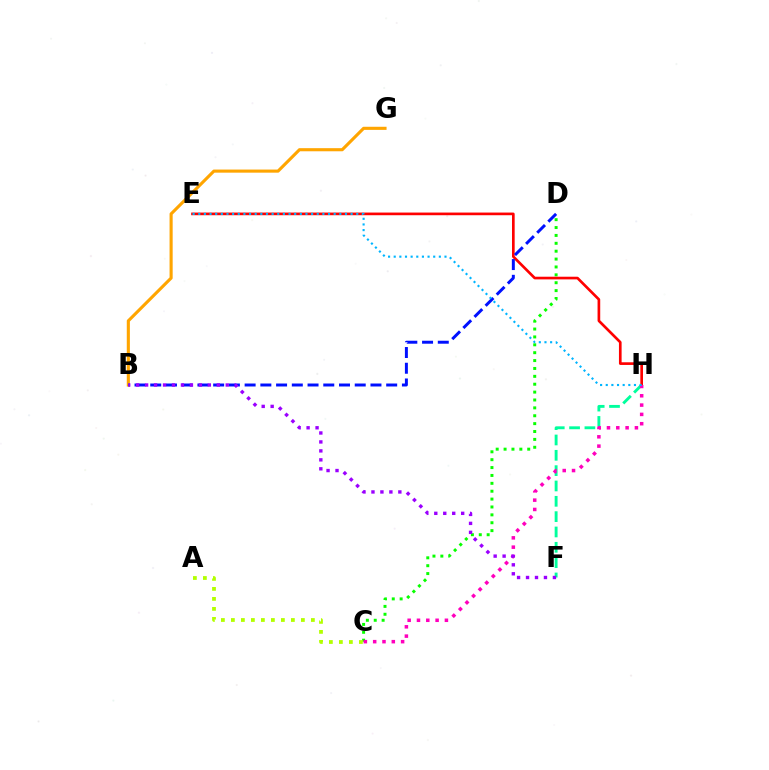{('B', 'G'): [{'color': '#ffa500', 'line_style': 'solid', 'thickness': 2.24}], ('C', 'D'): [{'color': '#08ff00', 'line_style': 'dotted', 'thickness': 2.14}], ('F', 'H'): [{'color': '#00ff9d', 'line_style': 'dashed', 'thickness': 2.08}], ('A', 'C'): [{'color': '#b3ff00', 'line_style': 'dotted', 'thickness': 2.72}], ('E', 'H'): [{'color': '#ff0000', 'line_style': 'solid', 'thickness': 1.92}, {'color': '#00b5ff', 'line_style': 'dotted', 'thickness': 1.53}], ('B', 'D'): [{'color': '#0010ff', 'line_style': 'dashed', 'thickness': 2.14}], ('C', 'H'): [{'color': '#ff00bd', 'line_style': 'dotted', 'thickness': 2.53}], ('B', 'F'): [{'color': '#9b00ff', 'line_style': 'dotted', 'thickness': 2.43}]}